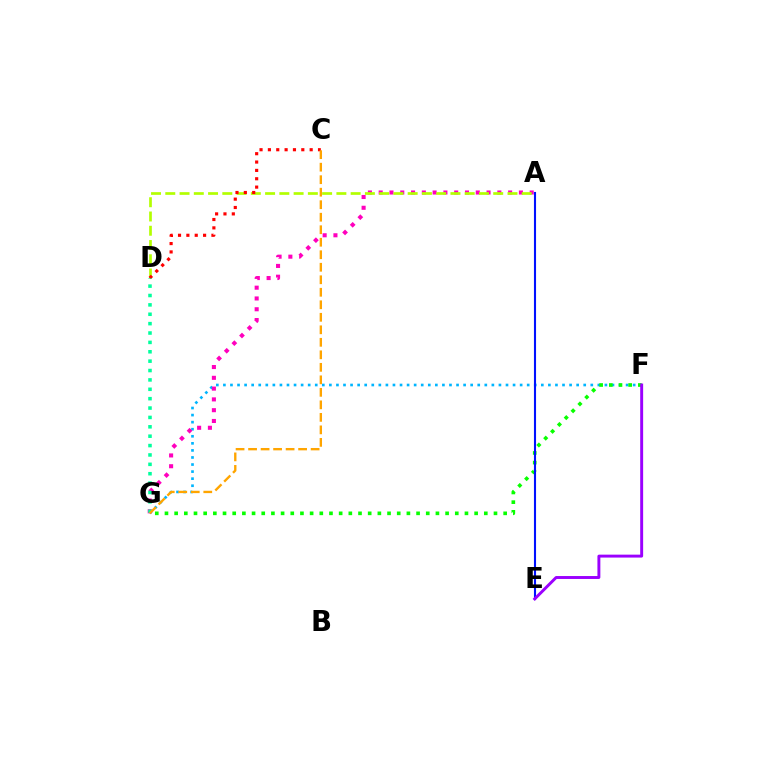{('F', 'G'): [{'color': '#00b5ff', 'line_style': 'dotted', 'thickness': 1.92}, {'color': '#08ff00', 'line_style': 'dotted', 'thickness': 2.63}], ('A', 'G'): [{'color': '#ff00bd', 'line_style': 'dotted', 'thickness': 2.93}], ('A', 'D'): [{'color': '#b3ff00', 'line_style': 'dashed', 'thickness': 1.94}], ('A', 'E'): [{'color': '#0010ff', 'line_style': 'solid', 'thickness': 1.52}], ('C', 'D'): [{'color': '#ff0000', 'line_style': 'dotted', 'thickness': 2.27}], ('D', 'G'): [{'color': '#00ff9d', 'line_style': 'dotted', 'thickness': 2.55}], ('E', 'F'): [{'color': '#9b00ff', 'line_style': 'solid', 'thickness': 2.11}], ('C', 'G'): [{'color': '#ffa500', 'line_style': 'dashed', 'thickness': 1.7}]}